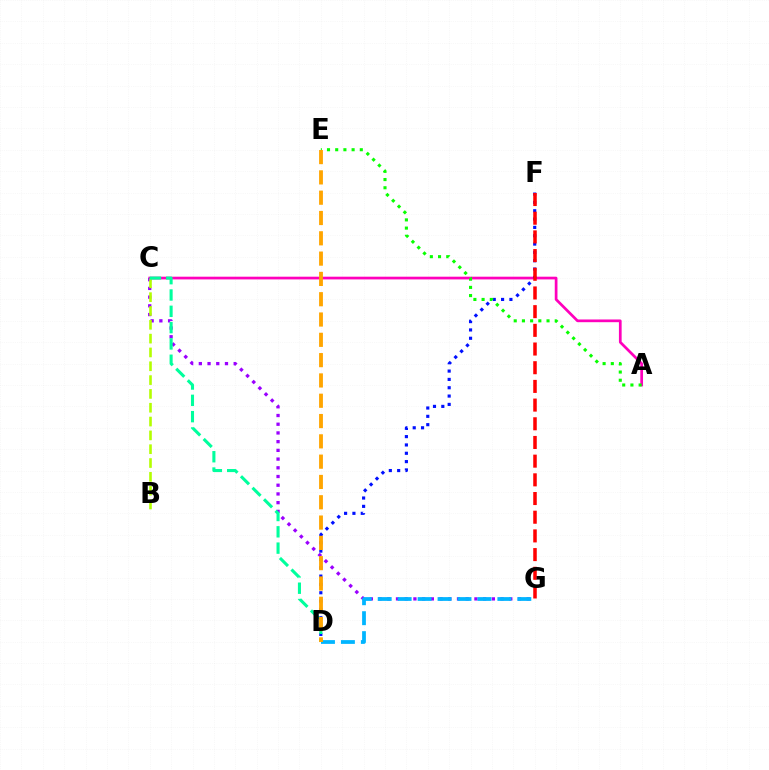{('A', 'C'): [{'color': '#ff00bd', 'line_style': 'solid', 'thickness': 1.96}], ('D', 'F'): [{'color': '#0010ff', 'line_style': 'dotted', 'thickness': 2.26}], ('A', 'E'): [{'color': '#08ff00', 'line_style': 'dotted', 'thickness': 2.23}], ('C', 'G'): [{'color': '#9b00ff', 'line_style': 'dotted', 'thickness': 2.37}], ('D', 'G'): [{'color': '#00b5ff', 'line_style': 'dashed', 'thickness': 2.71}], ('B', 'C'): [{'color': '#b3ff00', 'line_style': 'dashed', 'thickness': 1.88}], ('C', 'D'): [{'color': '#00ff9d', 'line_style': 'dashed', 'thickness': 2.22}], ('F', 'G'): [{'color': '#ff0000', 'line_style': 'dashed', 'thickness': 2.54}], ('D', 'E'): [{'color': '#ffa500', 'line_style': 'dashed', 'thickness': 2.76}]}